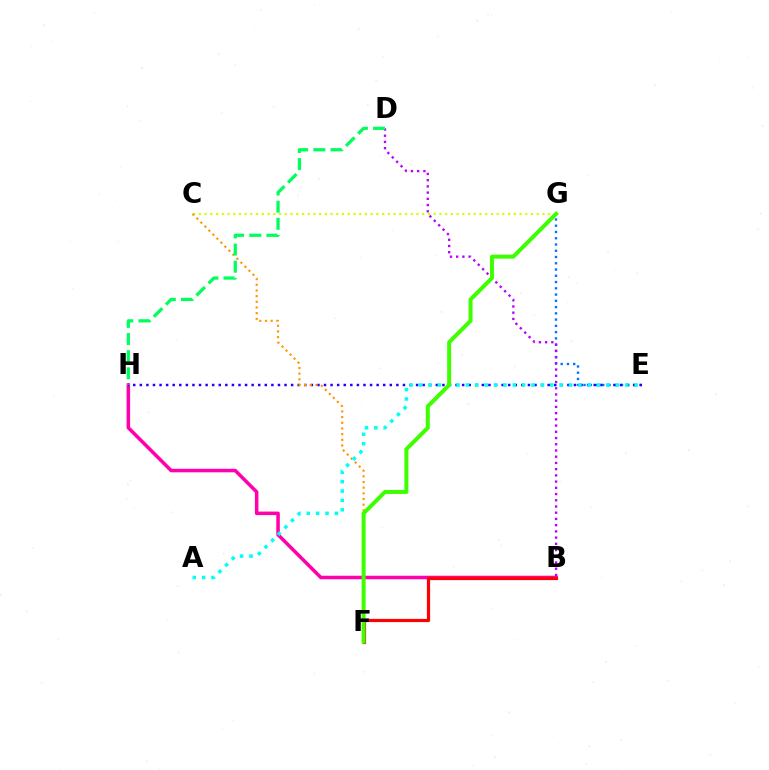{('B', 'H'): [{'color': '#ff00ac', 'line_style': 'solid', 'thickness': 2.54}], ('E', 'G'): [{'color': '#0074ff', 'line_style': 'dotted', 'thickness': 1.7}], ('E', 'H'): [{'color': '#2500ff', 'line_style': 'dotted', 'thickness': 1.79}], ('B', 'D'): [{'color': '#b900ff', 'line_style': 'dotted', 'thickness': 1.69}], ('C', 'G'): [{'color': '#d1ff00', 'line_style': 'dotted', 'thickness': 1.56}], ('C', 'F'): [{'color': '#ff9400', 'line_style': 'dotted', 'thickness': 1.54}], ('B', 'F'): [{'color': '#ff0000', 'line_style': 'solid', 'thickness': 2.29}], ('A', 'E'): [{'color': '#00fff6', 'line_style': 'dotted', 'thickness': 2.55}], ('F', 'G'): [{'color': '#3dff00', 'line_style': 'solid', 'thickness': 2.88}], ('D', 'H'): [{'color': '#00ff5c', 'line_style': 'dashed', 'thickness': 2.33}]}